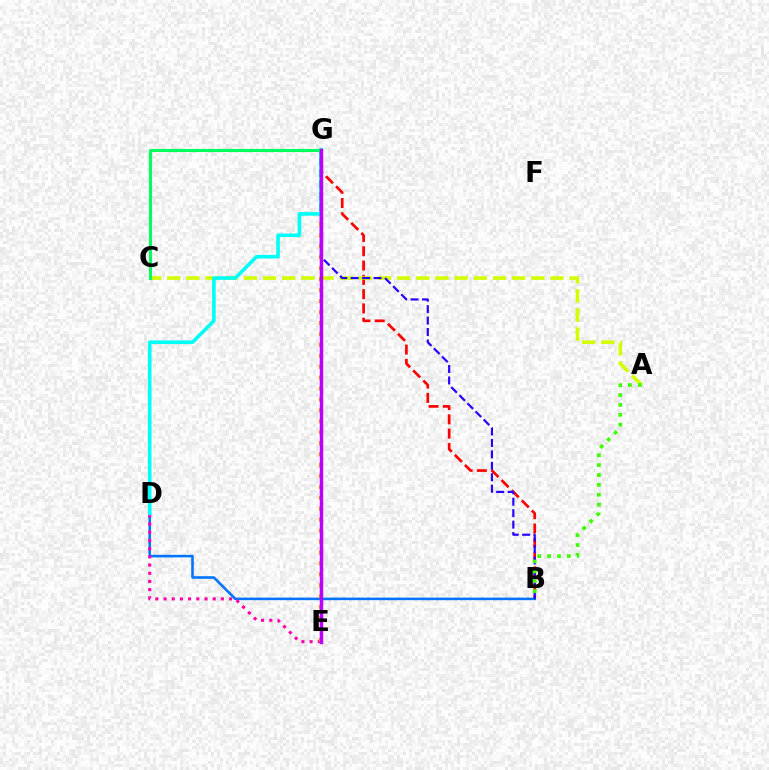{('B', 'G'): [{'color': '#ff0000', 'line_style': 'dashed', 'thickness': 1.94}, {'color': '#2500ff', 'line_style': 'dashed', 'thickness': 1.56}], ('B', 'D'): [{'color': '#0074ff', 'line_style': 'solid', 'thickness': 1.85}], ('D', 'E'): [{'color': '#ff00ac', 'line_style': 'dotted', 'thickness': 2.23}], ('A', 'C'): [{'color': '#d1ff00', 'line_style': 'dashed', 'thickness': 2.6}], ('E', 'G'): [{'color': '#ff9400', 'line_style': 'dotted', 'thickness': 2.97}, {'color': '#b900ff', 'line_style': 'solid', 'thickness': 2.49}], ('D', 'G'): [{'color': '#00fff6', 'line_style': 'solid', 'thickness': 2.6}], ('C', 'G'): [{'color': '#00ff5c', 'line_style': 'solid', 'thickness': 2.21}], ('A', 'B'): [{'color': '#3dff00', 'line_style': 'dotted', 'thickness': 2.68}]}